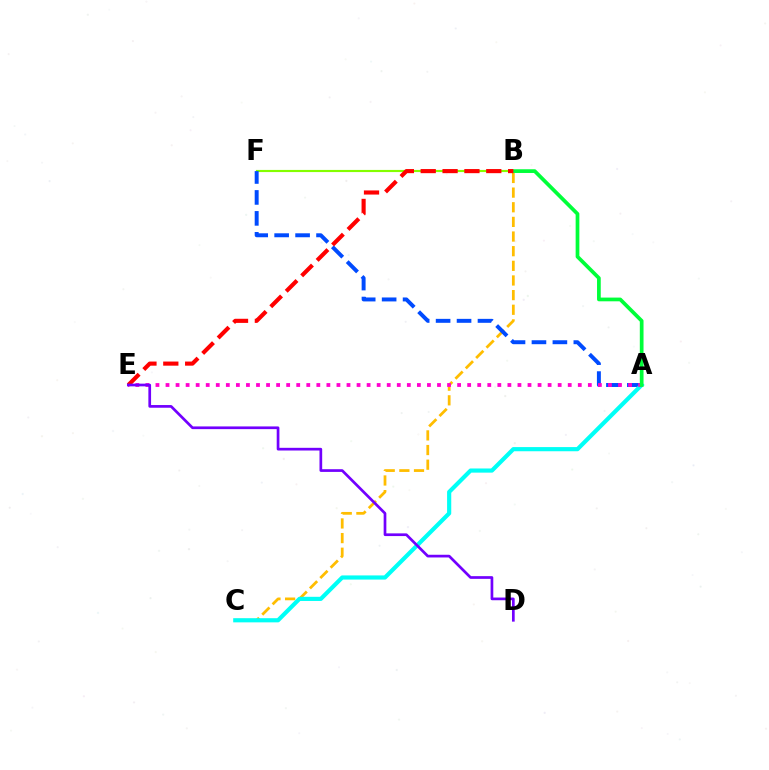{('B', 'F'): [{'color': '#84ff00', 'line_style': 'solid', 'thickness': 1.55}], ('B', 'C'): [{'color': '#ffbd00', 'line_style': 'dashed', 'thickness': 1.99}], ('A', 'F'): [{'color': '#004bff', 'line_style': 'dashed', 'thickness': 2.84}], ('A', 'C'): [{'color': '#00fff6', 'line_style': 'solid', 'thickness': 2.99}], ('A', 'E'): [{'color': '#ff00cf', 'line_style': 'dotted', 'thickness': 2.73}], ('A', 'B'): [{'color': '#00ff39', 'line_style': 'solid', 'thickness': 2.68}], ('B', 'E'): [{'color': '#ff0000', 'line_style': 'dashed', 'thickness': 2.97}], ('D', 'E'): [{'color': '#7200ff', 'line_style': 'solid', 'thickness': 1.94}]}